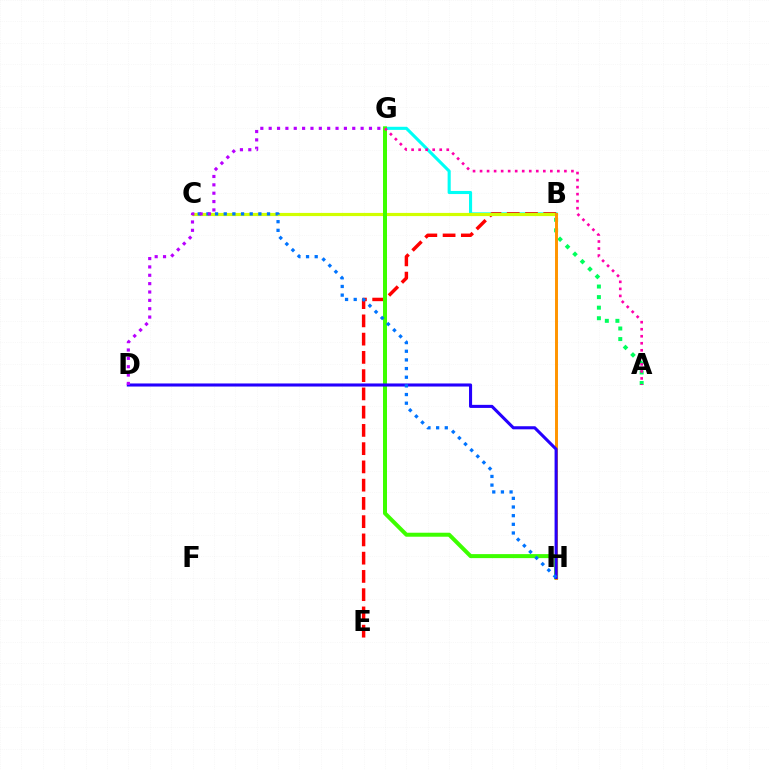{('B', 'G'): [{'color': '#00fff6', 'line_style': 'solid', 'thickness': 2.23}], ('B', 'E'): [{'color': '#ff0000', 'line_style': 'dashed', 'thickness': 2.48}], ('A', 'B'): [{'color': '#00ff5c', 'line_style': 'dotted', 'thickness': 2.87}], ('B', 'C'): [{'color': '#d1ff00', 'line_style': 'solid', 'thickness': 2.28}], ('G', 'H'): [{'color': '#3dff00', 'line_style': 'solid', 'thickness': 2.88}], ('B', 'H'): [{'color': '#ff9400', 'line_style': 'solid', 'thickness': 2.13}], ('D', 'H'): [{'color': '#2500ff', 'line_style': 'solid', 'thickness': 2.21}], ('C', 'H'): [{'color': '#0074ff', 'line_style': 'dotted', 'thickness': 2.35}], ('A', 'G'): [{'color': '#ff00ac', 'line_style': 'dotted', 'thickness': 1.91}], ('D', 'G'): [{'color': '#b900ff', 'line_style': 'dotted', 'thickness': 2.27}]}